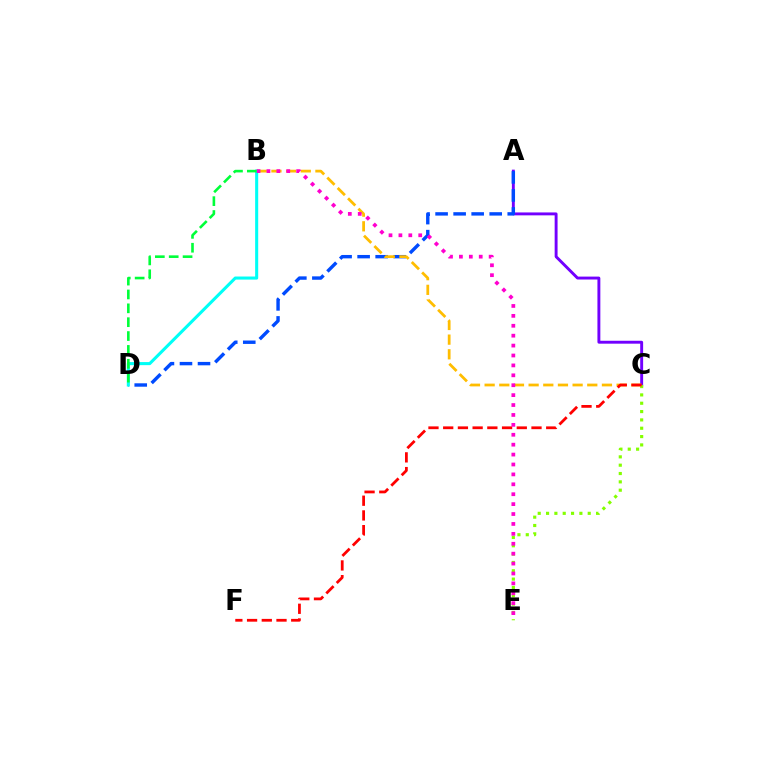{('A', 'C'): [{'color': '#7200ff', 'line_style': 'solid', 'thickness': 2.1}], ('A', 'D'): [{'color': '#004bff', 'line_style': 'dashed', 'thickness': 2.45}], ('C', 'E'): [{'color': '#84ff00', 'line_style': 'dotted', 'thickness': 2.26}], ('B', 'C'): [{'color': '#ffbd00', 'line_style': 'dashed', 'thickness': 1.99}], ('C', 'F'): [{'color': '#ff0000', 'line_style': 'dashed', 'thickness': 2.0}], ('B', 'D'): [{'color': '#00fff6', 'line_style': 'solid', 'thickness': 2.21}, {'color': '#00ff39', 'line_style': 'dashed', 'thickness': 1.88}], ('B', 'E'): [{'color': '#ff00cf', 'line_style': 'dotted', 'thickness': 2.69}]}